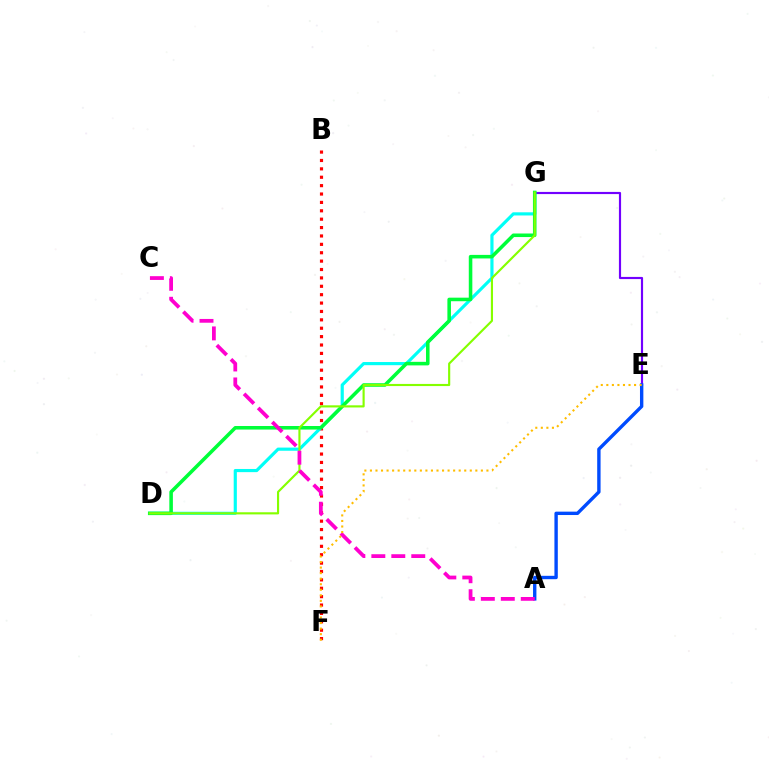{('E', 'G'): [{'color': '#7200ff', 'line_style': 'solid', 'thickness': 1.56}], ('A', 'E'): [{'color': '#004bff', 'line_style': 'solid', 'thickness': 2.43}], ('B', 'F'): [{'color': '#ff0000', 'line_style': 'dotted', 'thickness': 2.28}], ('D', 'G'): [{'color': '#00fff6', 'line_style': 'solid', 'thickness': 2.28}, {'color': '#00ff39', 'line_style': 'solid', 'thickness': 2.56}, {'color': '#84ff00', 'line_style': 'solid', 'thickness': 1.54}], ('A', 'C'): [{'color': '#ff00cf', 'line_style': 'dashed', 'thickness': 2.71}], ('E', 'F'): [{'color': '#ffbd00', 'line_style': 'dotted', 'thickness': 1.51}]}